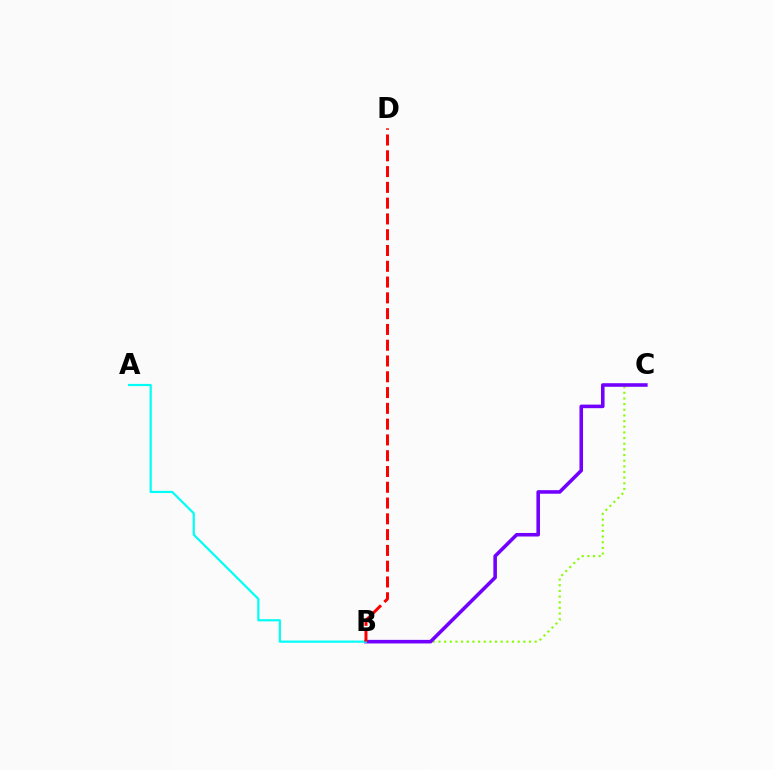{('B', 'C'): [{'color': '#84ff00', 'line_style': 'dotted', 'thickness': 1.54}, {'color': '#7200ff', 'line_style': 'solid', 'thickness': 2.57}], ('A', 'B'): [{'color': '#00fff6', 'line_style': 'solid', 'thickness': 1.59}], ('B', 'D'): [{'color': '#ff0000', 'line_style': 'dashed', 'thickness': 2.14}]}